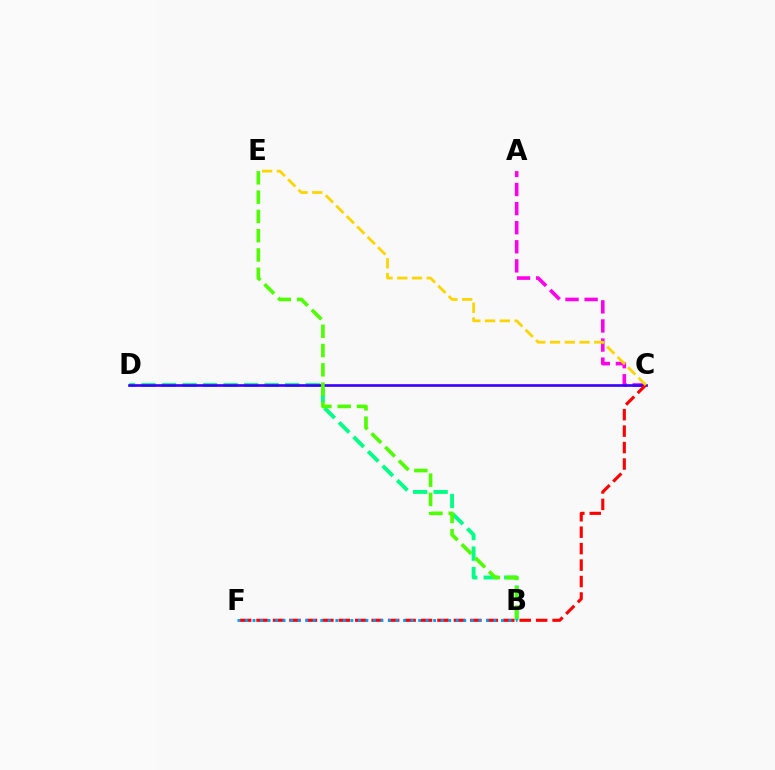{('B', 'D'): [{'color': '#00ff86', 'line_style': 'dashed', 'thickness': 2.79}], ('A', 'C'): [{'color': '#ff00ed', 'line_style': 'dashed', 'thickness': 2.59}], ('C', 'D'): [{'color': '#3700ff', 'line_style': 'solid', 'thickness': 1.9}], ('B', 'E'): [{'color': '#4fff00', 'line_style': 'dashed', 'thickness': 2.62}], ('C', 'F'): [{'color': '#ff0000', 'line_style': 'dashed', 'thickness': 2.23}], ('B', 'F'): [{'color': '#009eff', 'line_style': 'dotted', 'thickness': 2.05}], ('C', 'E'): [{'color': '#ffd500', 'line_style': 'dashed', 'thickness': 2.0}]}